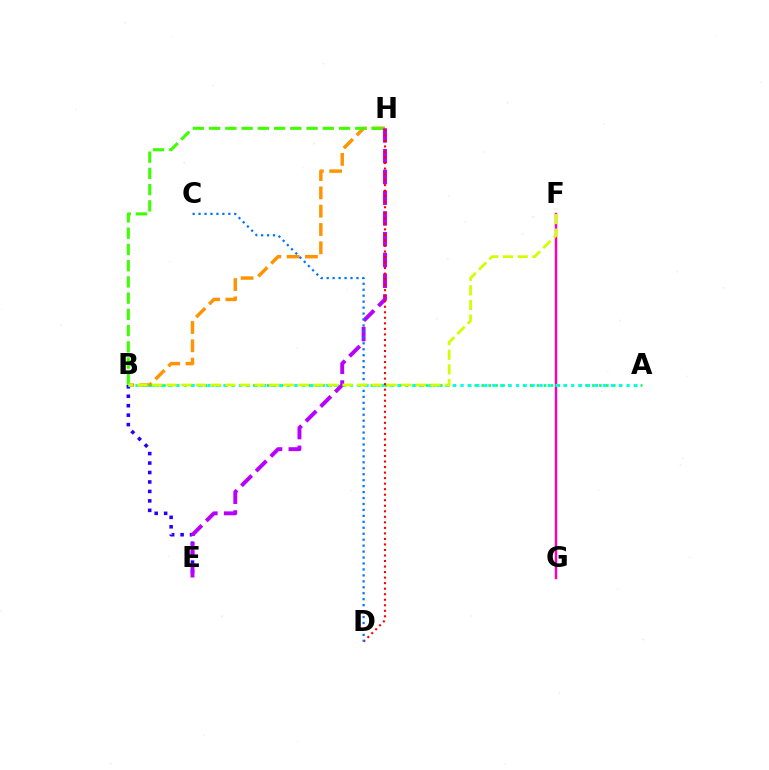{('B', 'H'): [{'color': '#ff9400', 'line_style': 'dashed', 'thickness': 2.49}, {'color': '#3dff00', 'line_style': 'dashed', 'thickness': 2.21}], ('F', 'G'): [{'color': '#ff00ac', 'line_style': 'solid', 'thickness': 1.74}], ('A', 'B'): [{'color': '#00ff5c', 'line_style': 'dotted', 'thickness': 1.88}, {'color': '#00fff6', 'line_style': 'dotted', 'thickness': 2.15}], ('B', 'E'): [{'color': '#2500ff', 'line_style': 'dotted', 'thickness': 2.57}], ('E', 'H'): [{'color': '#b900ff', 'line_style': 'dashed', 'thickness': 2.82}], ('D', 'H'): [{'color': '#ff0000', 'line_style': 'dotted', 'thickness': 1.5}], ('C', 'D'): [{'color': '#0074ff', 'line_style': 'dotted', 'thickness': 1.62}], ('B', 'F'): [{'color': '#d1ff00', 'line_style': 'dashed', 'thickness': 1.99}]}